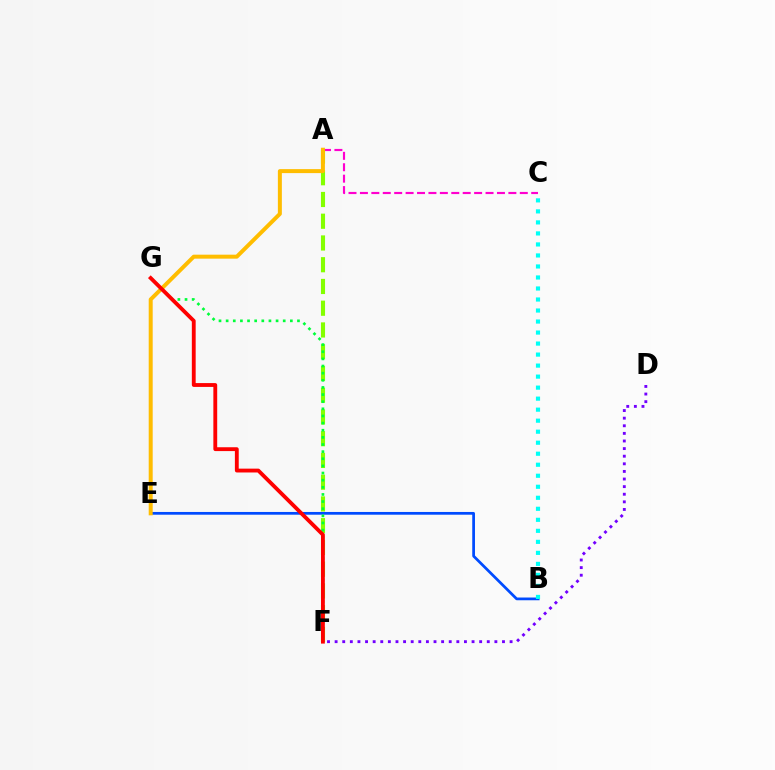{('D', 'F'): [{'color': '#7200ff', 'line_style': 'dotted', 'thickness': 2.07}], ('A', 'C'): [{'color': '#ff00cf', 'line_style': 'dashed', 'thickness': 1.55}], ('A', 'F'): [{'color': '#84ff00', 'line_style': 'dashed', 'thickness': 2.95}], ('B', 'E'): [{'color': '#004bff', 'line_style': 'solid', 'thickness': 1.97}], ('A', 'E'): [{'color': '#ffbd00', 'line_style': 'solid', 'thickness': 2.87}], ('F', 'G'): [{'color': '#00ff39', 'line_style': 'dotted', 'thickness': 1.94}, {'color': '#ff0000', 'line_style': 'solid', 'thickness': 2.76}], ('B', 'C'): [{'color': '#00fff6', 'line_style': 'dotted', 'thickness': 2.99}]}